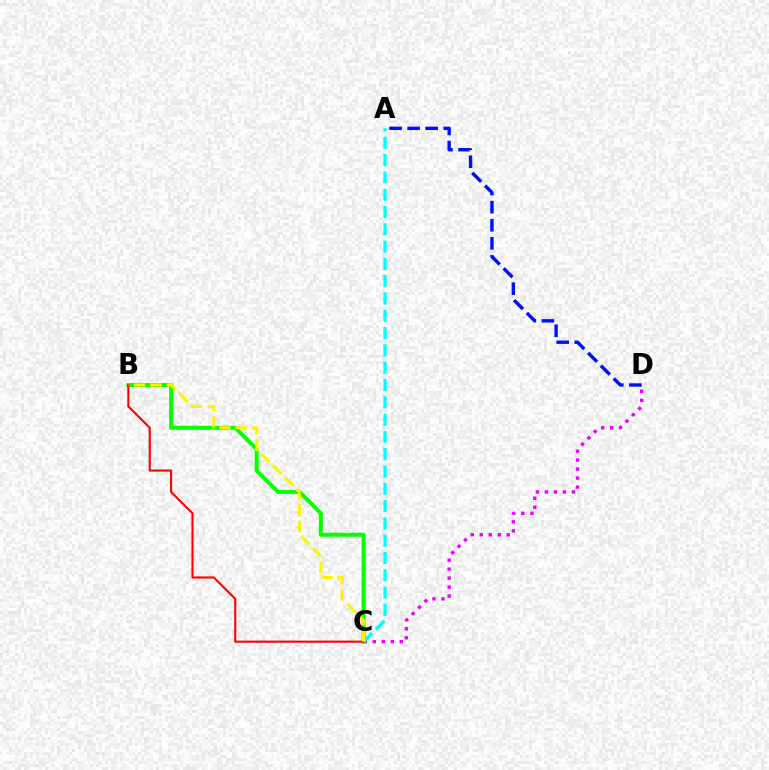{('C', 'D'): [{'color': '#ee00ff', 'line_style': 'dotted', 'thickness': 2.44}], ('B', 'C'): [{'color': '#08ff00', 'line_style': 'solid', 'thickness': 2.85}, {'color': '#ff0000', 'line_style': 'solid', 'thickness': 1.51}, {'color': '#fcf500', 'line_style': 'dashed', 'thickness': 2.24}], ('A', 'C'): [{'color': '#00fff6', 'line_style': 'dashed', 'thickness': 2.35}], ('A', 'D'): [{'color': '#0010ff', 'line_style': 'dashed', 'thickness': 2.46}]}